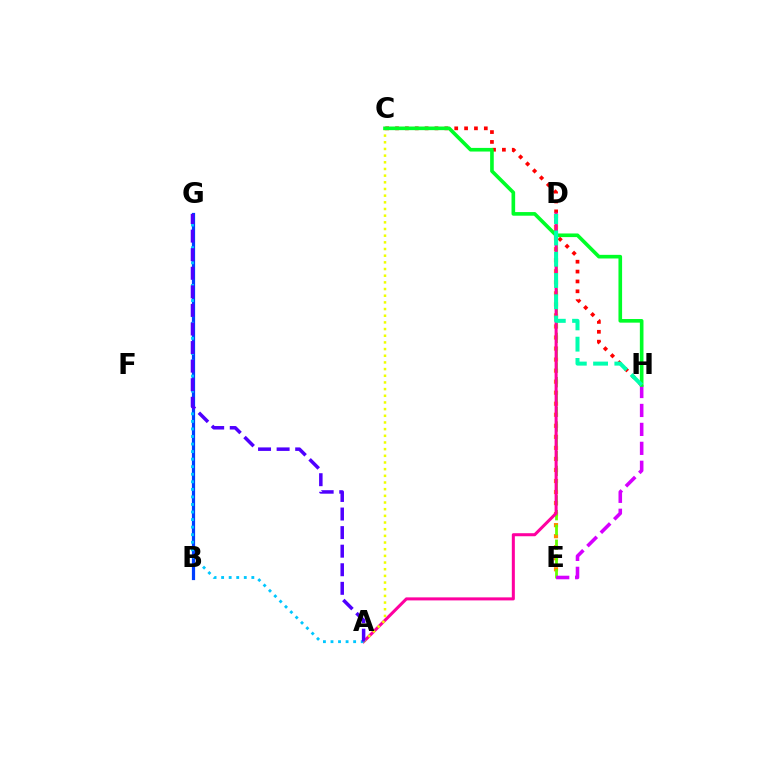{('B', 'G'): [{'color': '#003fff', 'line_style': 'solid', 'thickness': 2.31}], ('C', 'H'): [{'color': '#ff0000', 'line_style': 'dotted', 'thickness': 2.68}, {'color': '#00ff27', 'line_style': 'solid', 'thickness': 2.62}], ('D', 'E'): [{'color': '#ff8800', 'line_style': 'dotted', 'thickness': 3.0}, {'color': '#66ff00', 'line_style': 'dashed', 'thickness': 2.01}], ('A', 'D'): [{'color': '#ff00a0', 'line_style': 'solid', 'thickness': 2.19}], ('A', 'G'): [{'color': '#00c7ff', 'line_style': 'dotted', 'thickness': 2.05}, {'color': '#4f00ff', 'line_style': 'dashed', 'thickness': 2.52}], ('E', 'H'): [{'color': '#d600ff', 'line_style': 'dashed', 'thickness': 2.57}], ('A', 'C'): [{'color': '#eeff00', 'line_style': 'dotted', 'thickness': 1.81}], ('D', 'H'): [{'color': '#00ffaf', 'line_style': 'dashed', 'thickness': 2.89}]}